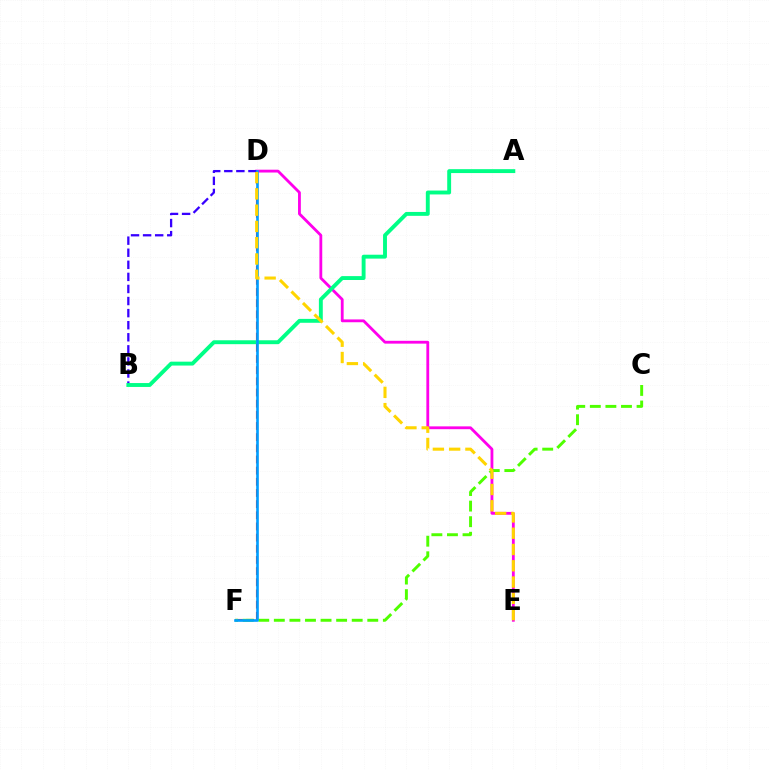{('D', 'E'): [{'color': '#ff00ed', 'line_style': 'solid', 'thickness': 2.03}, {'color': '#ffd500', 'line_style': 'dashed', 'thickness': 2.21}], ('D', 'F'): [{'color': '#ff0000', 'line_style': 'dashed', 'thickness': 1.52}, {'color': '#009eff', 'line_style': 'solid', 'thickness': 1.9}], ('B', 'D'): [{'color': '#3700ff', 'line_style': 'dashed', 'thickness': 1.64}], ('C', 'F'): [{'color': '#4fff00', 'line_style': 'dashed', 'thickness': 2.12}], ('A', 'B'): [{'color': '#00ff86', 'line_style': 'solid', 'thickness': 2.8}]}